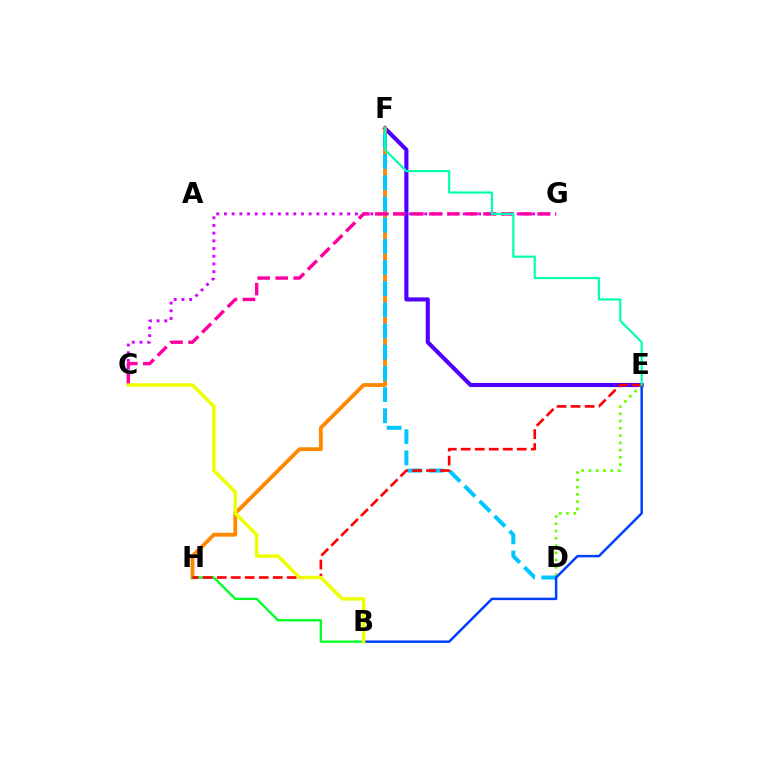{('E', 'F'): [{'color': '#4f00ff', 'line_style': 'solid', 'thickness': 2.96}, {'color': '#00ffaf', 'line_style': 'solid', 'thickness': 1.56}], ('F', 'H'): [{'color': '#ff8800', 'line_style': 'solid', 'thickness': 2.76}], ('C', 'G'): [{'color': '#d600ff', 'line_style': 'dotted', 'thickness': 2.09}, {'color': '#ff00a0', 'line_style': 'dashed', 'thickness': 2.45}], ('D', 'E'): [{'color': '#66ff00', 'line_style': 'dotted', 'thickness': 1.97}], ('D', 'F'): [{'color': '#00c7ff', 'line_style': 'dashed', 'thickness': 2.88}], ('B', 'E'): [{'color': '#003fff', 'line_style': 'solid', 'thickness': 1.78}], ('B', 'H'): [{'color': '#00ff27', 'line_style': 'solid', 'thickness': 1.69}], ('E', 'H'): [{'color': '#ff0000', 'line_style': 'dashed', 'thickness': 1.9}], ('B', 'C'): [{'color': '#eeff00', 'line_style': 'solid', 'thickness': 2.49}]}